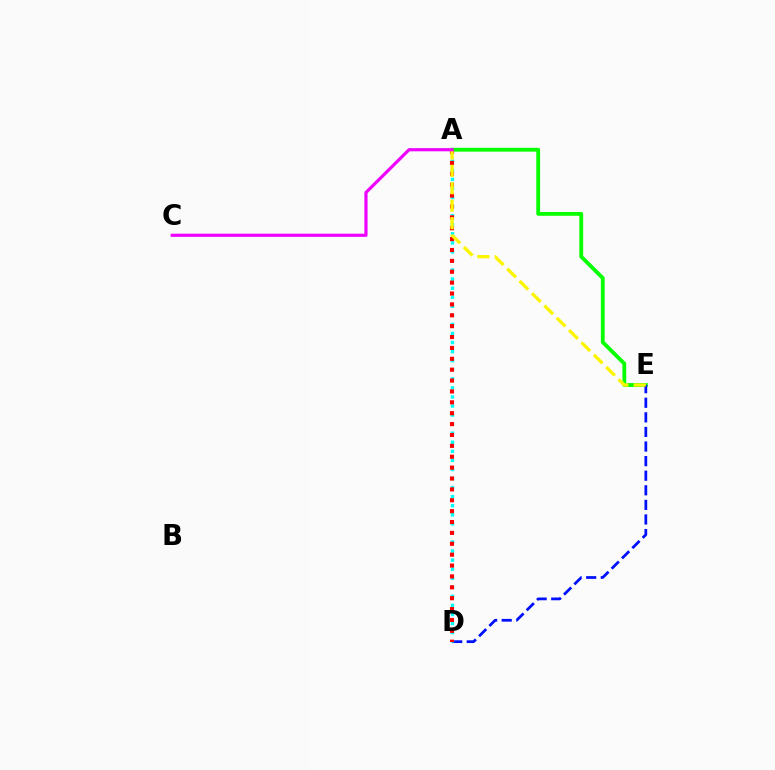{('A', 'E'): [{'color': '#08ff00', 'line_style': 'solid', 'thickness': 2.75}, {'color': '#fcf500', 'line_style': 'dashed', 'thickness': 2.37}], ('D', 'E'): [{'color': '#0010ff', 'line_style': 'dashed', 'thickness': 1.98}], ('A', 'D'): [{'color': '#00fff6', 'line_style': 'dotted', 'thickness': 2.46}, {'color': '#ff0000', 'line_style': 'dotted', 'thickness': 2.96}], ('A', 'C'): [{'color': '#ee00ff', 'line_style': 'solid', 'thickness': 2.28}]}